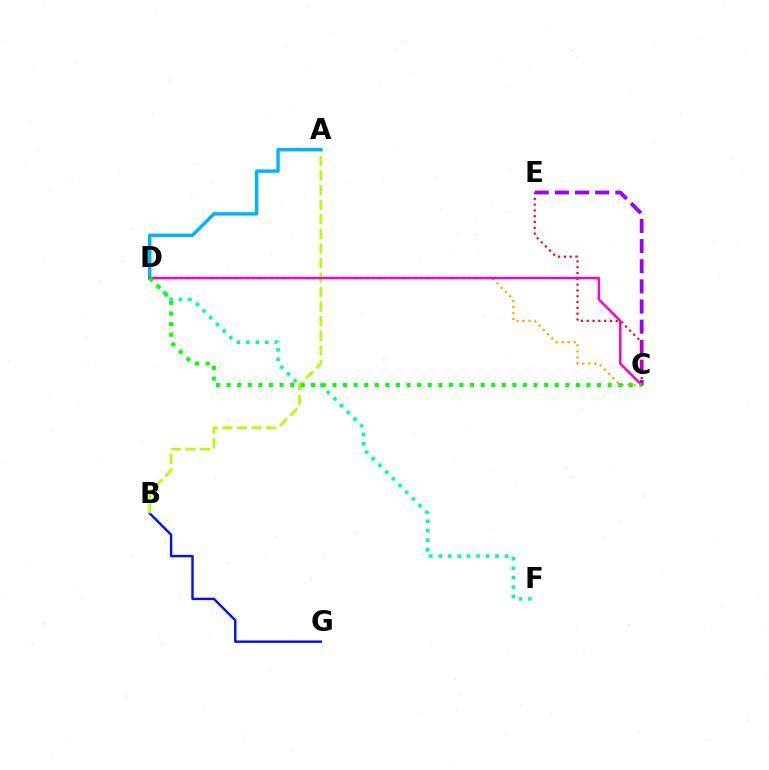{('B', 'G'): [{'color': '#0010ff', 'line_style': 'solid', 'thickness': 1.74}], ('C', 'D'): [{'color': '#ffa500', 'line_style': 'dotted', 'thickness': 1.63}, {'color': '#ff00bd', 'line_style': 'solid', 'thickness': 1.77}, {'color': '#08ff00', 'line_style': 'dotted', 'thickness': 2.88}], ('A', 'B'): [{'color': '#b3ff00', 'line_style': 'dashed', 'thickness': 1.98}], ('A', 'D'): [{'color': '#00b5ff', 'line_style': 'solid', 'thickness': 2.47}], ('C', 'E'): [{'color': '#9b00ff', 'line_style': 'dashed', 'thickness': 2.74}, {'color': '#ff0000', 'line_style': 'dotted', 'thickness': 1.58}], ('D', 'F'): [{'color': '#00ff9d', 'line_style': 'dotted', 'thickness': 2.57}]}